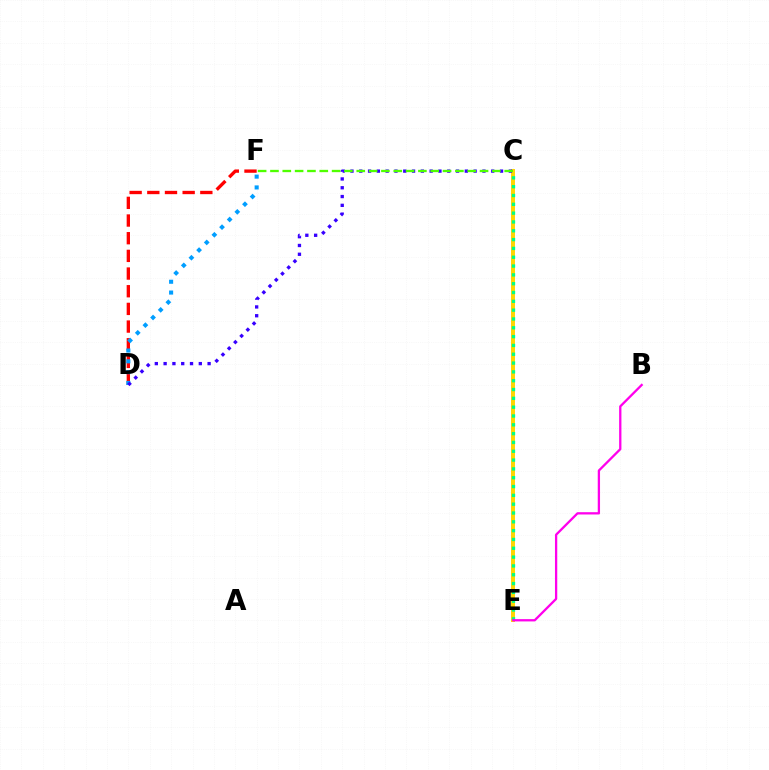{('D', 'F'): [{'color': '#ff0000', 'line_style': 'dashed', 'thickness': 2.4}, {'color': '#009eff', 'line_style': 'dotted', 'thickness': 2.94}], ('C', 'E'): [{'color': '#ffd500', 'line_style': 'solid', 'thickness': 2.85}, {'color': '#00ff86', 'line_style': 'dotted', 'thickness': 2.4}], ('B', 'E'): [{'color': '#ff00ed', 'line_style': 'solid', 'thickness': 1.65}], ('C', 'D'): [{'color': '#3700ff', 'line_style': 'dotted', 'thickness': 2.39}], ('C', 'F'): [{'color': '#4fff00', 'line_style': 'dashed', 'thickness': 1.67}]}